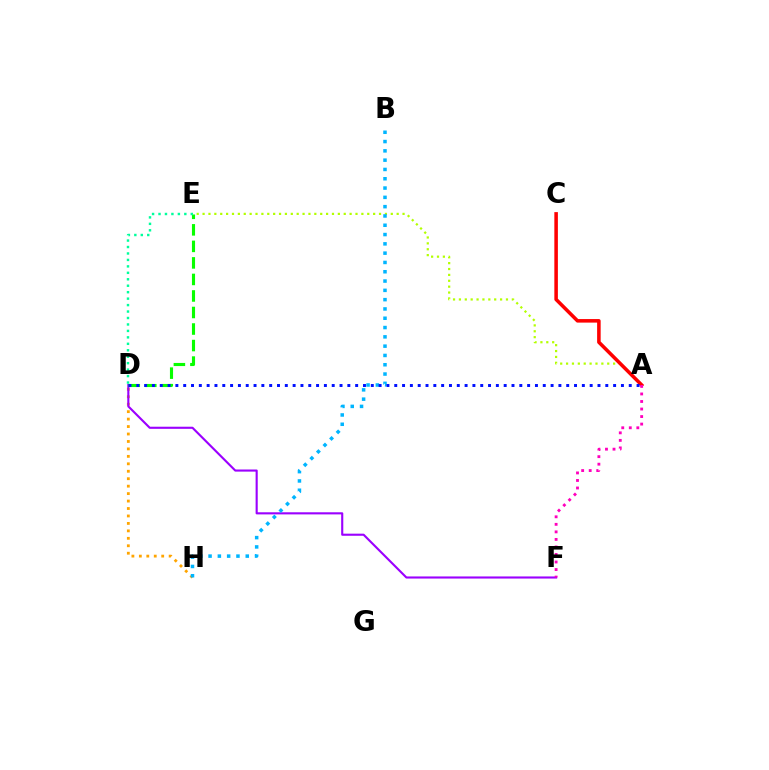{('D', 'H'): [{'color': '#ffa500', 'line_style': 'dotted', 'thickness': 2.02}], ('D', 'F'): [{'color': '#9b00ff', 'line_style': 'solid', 'thickness': 1.53}], ('A', 'E'): [{'color': '#b3ff00', 'line_style': 'dotted', 'thickness': 1.6}], ('A', 'C'): [{'color': '#ff0000', 'line_style': 'solid', 'thickness': 2.55}], ('D', 'E'): [{'color': '#08ff00', 'line_style': 'dashed', 'thickness': 2.25}, {'color': '#00ff9d', 'line_style': 'dotted', 'thickness': 1.75}], ('B', 'H'): [{'color': '#00b5ff', 'line_style': 'dotted', 'thickness': 2.53}], ('A', 'D'): [{'color': '#0010ff', 'line_style': 'dotted', 'thickness': 2.12}], ('A', 'F'): [{'color': '#ff00bd', 'line_style': 'dotted', 'thickness': 2.05}]}